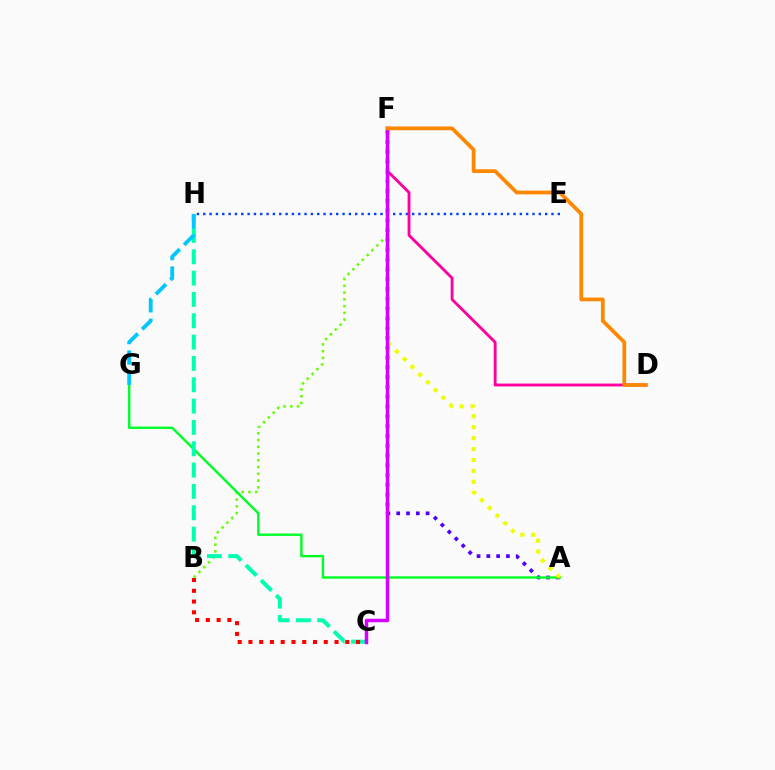{('A', 'F'): [{'color': '#4f00ff', 'line_style': 'dotted', 'thickness': 2.66}, {'color': '#eeff00', 'line_style': 'dotted', 'thickness': 2.97}], ('B', 'F'): [{'color': '#66ff00', 'line_style': 'dotted', 'thickness': 1.84}], ('A', 'G'): [{'color': '#00ff27', 'line_style': 'solid', 'thickness': 1.73}], ('E', 'H'): [{'color': '#003fff', 'line_style': 'dotted', 'thickness': 1.72}], ('D', 'F'): [{'color': '#ff00a0', 'line_style': 'solid', 'thickness': 2.05}, {'color': '#ff8800', 'line_style': 'solid', 'thickness': 2.71}], ('C', 'H'): [{'color': '#00ffaf', 'line_style': 'dashed', 'thickness': 2.9}], ('C', 'F'): [{'color': '#d600ff', 'line_style': 'solid', 'thickness': 2.52}], ('B', 'C'): [{'color': '#ff0000', 'line_style': 'dotted', 'thickness': 2.92}], ('G', 'H'): [{'color': '#00c7ff', 'line_style': 'dashed', 'thickness': 2.77}]}